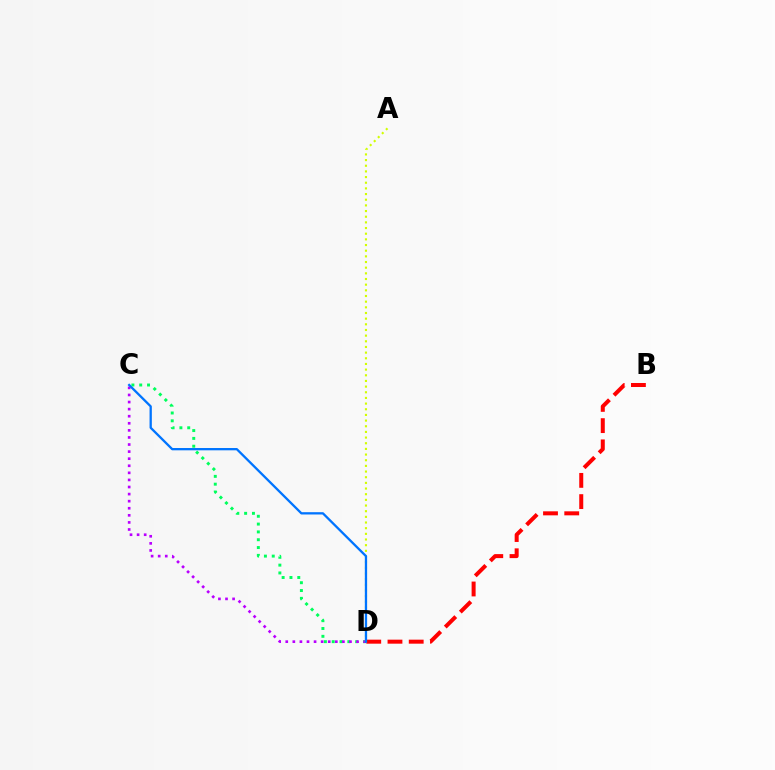{('C', 'D'): [{'color': '#00ff5c', 'line_style': 'dotted', 'thickness': 2.13}, {'color': '#b900ff', 'line_style': 'dotted', 'thickness': 1.92}, {'color': '#0074ff', 'line_style': 'solid', 'thickness': 1.65}], ('B', 'D'): [{'color': '#ff0000', 'line_style': 'dashed', 'thickness': 2.88}], ('A', 'D'): [{'color': '#d1ff00', 'line_style': 'dotted', 'thickness': 1.54}]}